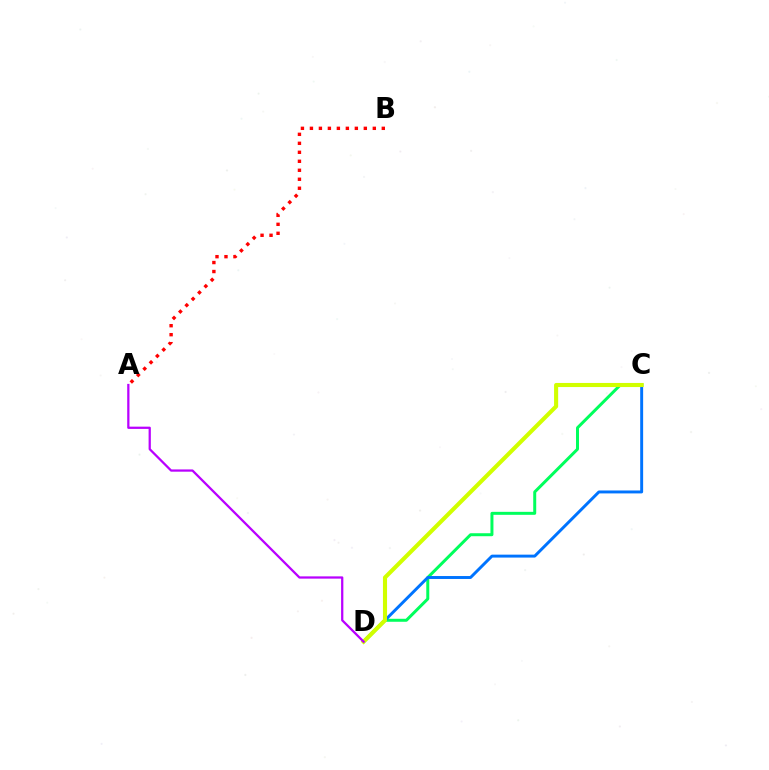{('C', 'D'): [{'color': '#00ff5c', 'line_style': 'solid', 'thickness': 2.15}, {'color': '#0074ff', 'line_style': 'solid', 'thickness': 2.11}, {'color': '#d1ff00', 'line_style': 'solid', 'thickness': 2.95}], ('A', 'B'): [{'color': '#ff0000', 'line_style': 'dotted', 'thickness': 2.44}], ('A', 'D'): [{'color': '#b900ff', 'line_style': 'solid', 'thickness': 1.62}]}